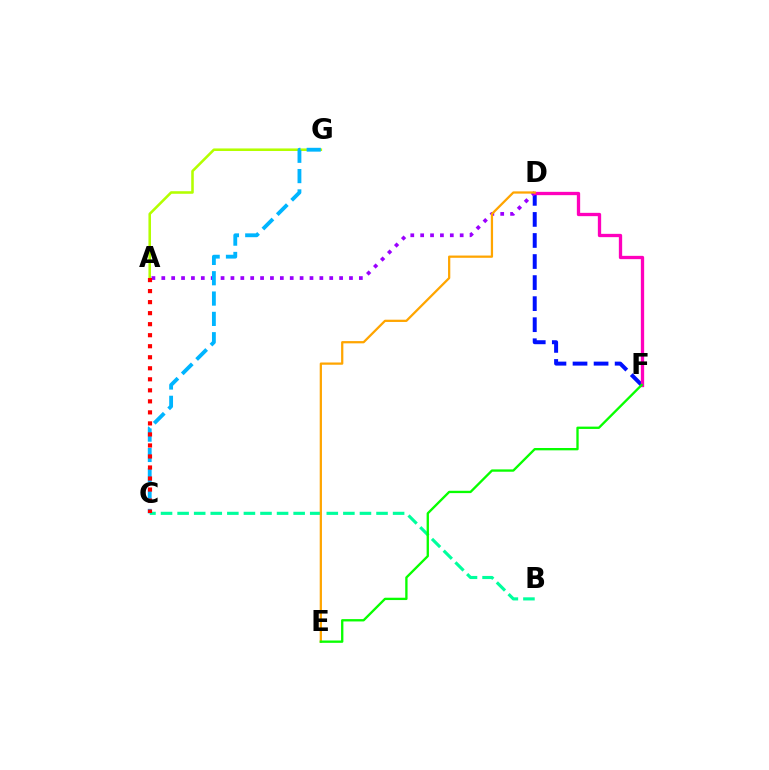{('B', 'C'): [{'color': '#00ff9d', 'line_style': 'dashed', 'thickness': 2.25}], ('D', 'F'): [{'color': '#0010ff', 'line_style': 'dashed', 'thickness': 2.86}, {'color': '#ff00bd', 'line_style': 'solid', 'thickness': 2.38}], ('A', 'D'): [{'color': '#9b00ff', 'line_style': 'dotted', 'thickness': 2.68}], ('A', 'G'): [{'color': '#b3ff00', 'line_style': 'solid', 'thickness': 1.85}], ('D', 'E'): [{'color': '#ffa500', 'line_style': 'solid', 'thickness': 1.62}], ('C', 'G'): [{'color': '#00b5ff', 'line_style': 'dashed', 'thickness': 2.76}], ('E', 'F'): [{'color': '#08ff00', 'line_style': 'solid', 'thickness': 1.68}], ('A', 'C'): [{'color': '#ff0000', 'line_style': 'dotted', 'thickness': 3.0}]}